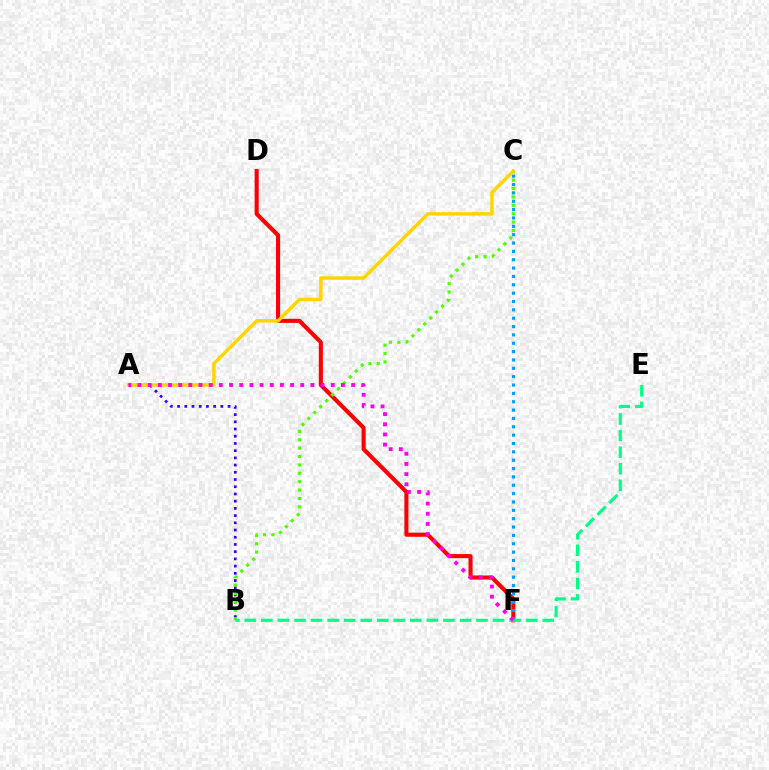{('A', 'B'): [{'color': '#3700ff', 'line_style': 'dotted', 'thickness': 1.96}], ('D', 'F'): [{'color': '#ff0000', 'line_style': 'solid', 'thickness': 2.94}], ('B', 'C'): [{'color': '#4fff00', 'line_style': 'dotted', 'thickness': 2.28}], ('C', 'F'): [{'color': '#009eff', 'line_style': 'dotted', 'thickness': 2.27}], ('B', 'E'): [{'color': '#00ff86', 'line_style': 'dashed', 'thickness': 2.25}], ('A', 'C'): [{'color': '#ffd500', 'line_style': 'solid', 'thickness': 2.47}], ('A', 'F'): [{'color': '#ff00ed', 'line_style': 'dotted', 'thickness': 2.76}]}